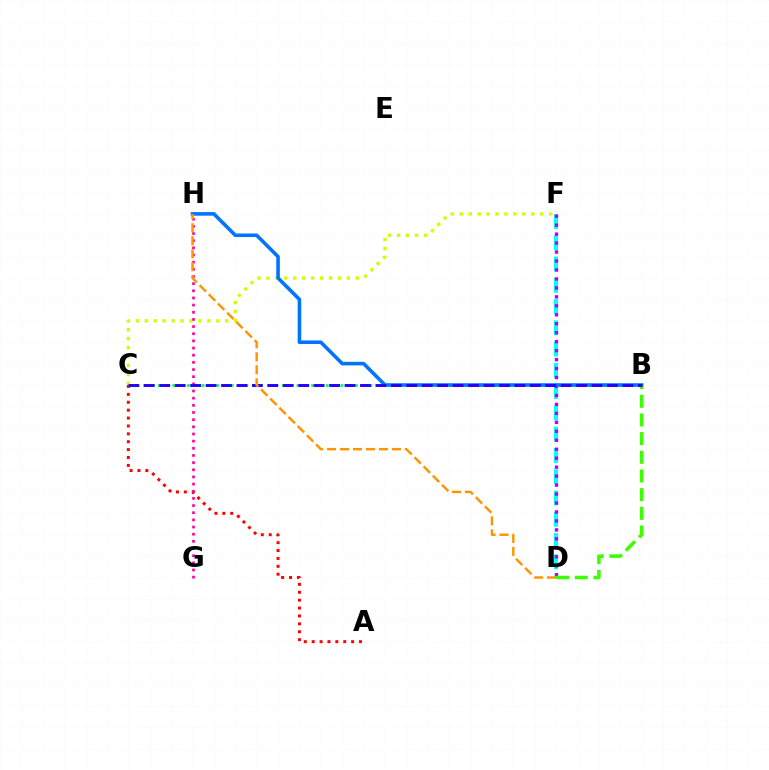{('D', 'F'): [{'color': '#00fff6', 'line_style': 'dashed', 'thickness': 2.89}, {'color': '#b900ff', 'line_style': 'dotted', 'thickness': 2.44}], ('A', 'C'): [{'color': '#ff0000', 'line_style': 'dotted', 'thickness': 2.14}], ('B', 'C'): [{'color': '#00ff5c', 'line_style': 'dotted', 'thickness': 1.99}, {'color': '#2500ff', 'line_style': 'dashed', 'thickness': 2.1}], ('C', 'F'): [{'color': '#d1ff00', 'line_style': 'dotted', 'thickness': 2.43}], ('B', 'H'): [{'color': '#0074ff', 'line_style': 'solid', 'thickness': 2.58}], ('G', 'H'): [{'color': '#ff00ac', 'line_style': 'dotted', 'thickness': 1.95}], ('B', 'D'): [{'color': '#3dff00', 'line_style': 'dashed', 'thickness': 2.54}], ('D', 'H'): [{'color': '#ff9400', 'line_style': 'dashed', 'thickness': 1.76}]}